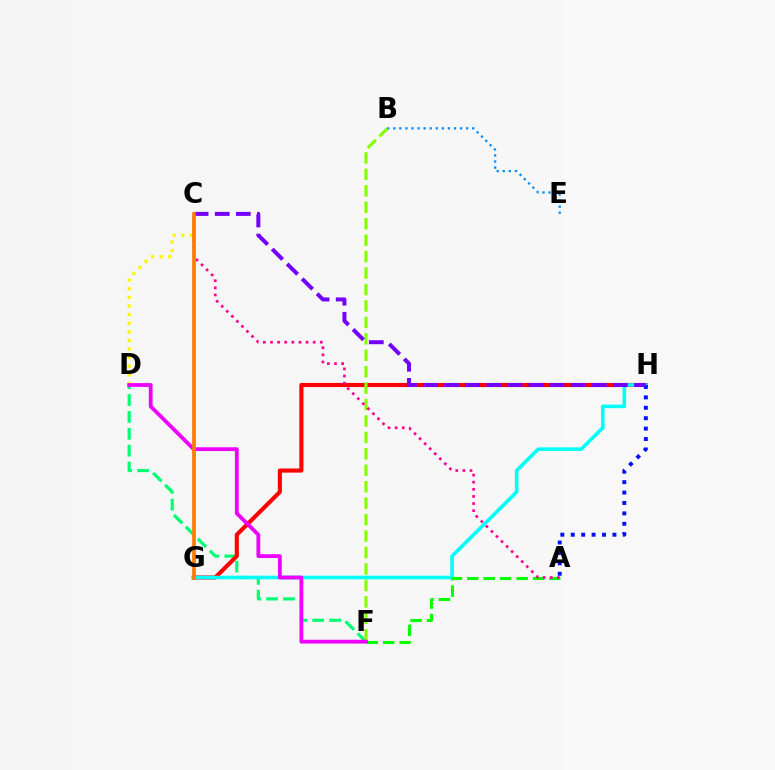{('D', 'F'): [{'color': '#00ff74', 'line_style': 'dashed', 'thickness': 2.29}, {'color': '#ee00ff', 'line_style': 'solid', 'thickness': 2.73}], ('G', 'H'): [{'color': '#ff0000', 'line_style': 'solid', 'thickness': 2.96}, {'color': '#00fff6', 'line_style': 'solid', 'thickness': 2.58}], ('C', 'D'): [{'color': '#fcf500', 'line_style': 'dotted', 'thickness': 2.34}], ('B', 'F'): [{'color': '#84ff00', 'line_style': 'dashed', 'thickness': 2.23}], ('A', 'F'): [{'color': '#08ff00', 'line_style': 'dashed', 'thickness': 2.24}], ('A', 'H'): [{'color': '#0010ff', 'line_style': 'dotted', 'thickness': 2.83}], ('C', 'H'): [{'color': '#7200ff', 'line_style': 'dashed', 'thickness': 2.87}], ('A', 'C'): [{'color': '#ff0094', 'line_style': 'dotted', 'thickness': 1.93}], ('C', 'G'): [{'color': '#ff7c00', 'line_style': 'solid', 'thickness': 2.66}], ('B', 'E'): [{'color': '#008cff', 'line_style': 'dotted', 'thickness': 1.65}]}